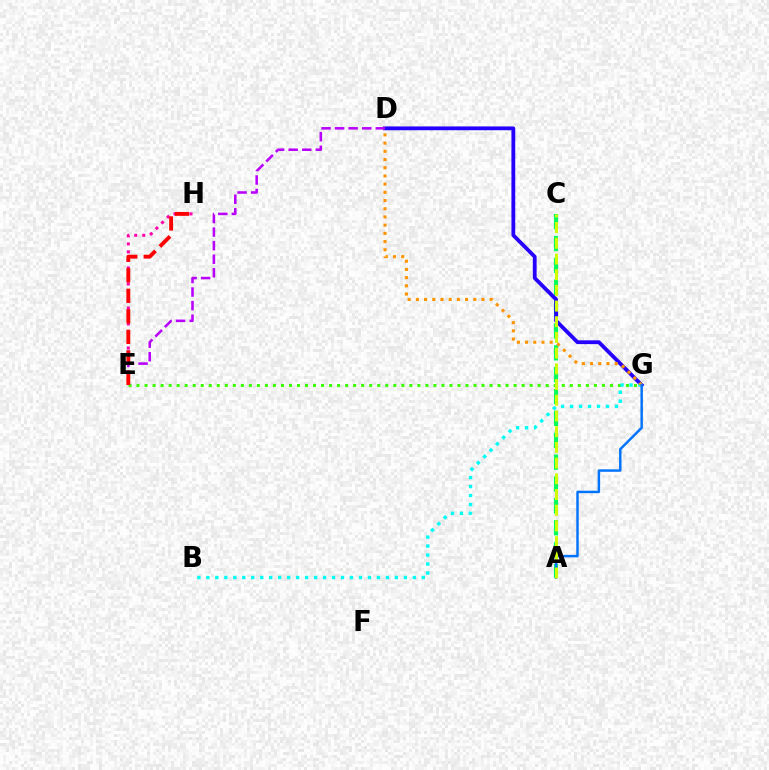{('E', 'G'): [{'color': '#3dff00', 'line_style': 'dotted', 'thickness': 2.18}], ('A', 'C'): [{'color': '#00ff5c', 'line_style': 'dashed', 'thickness': 2.97}, {'color': '#d1ff00', 'line_style': 'dashed', 'thickness': 2.13}], ('E', 'H'): [{'color': '#ff00ac', 'line_style': 'dotted', 'thickness': 2.18}, {'color': '#ff0000', 'line_style': 'dashed', 'thickness': 2.79}], ('D', 'G'): [{'color': '#2500ff', 'line_style': 'solid', 'thickness': 2.74}, {'color': '#ff9400', 'line_style': 'dotted', 'thickness': 2.23}], ('B', 'G'): [{'color': '#00fff6', 'line_style': 'dotted', 'thickness': 2.44}], ('D', 'E'): [{'color': '#b900ff', 'line_style': 'dashed', 'thickness': 1.84}], ('A', 'G'): [{'color': '#0074ff', 'line_style': 'solid', 'thickness': 1.78}]}